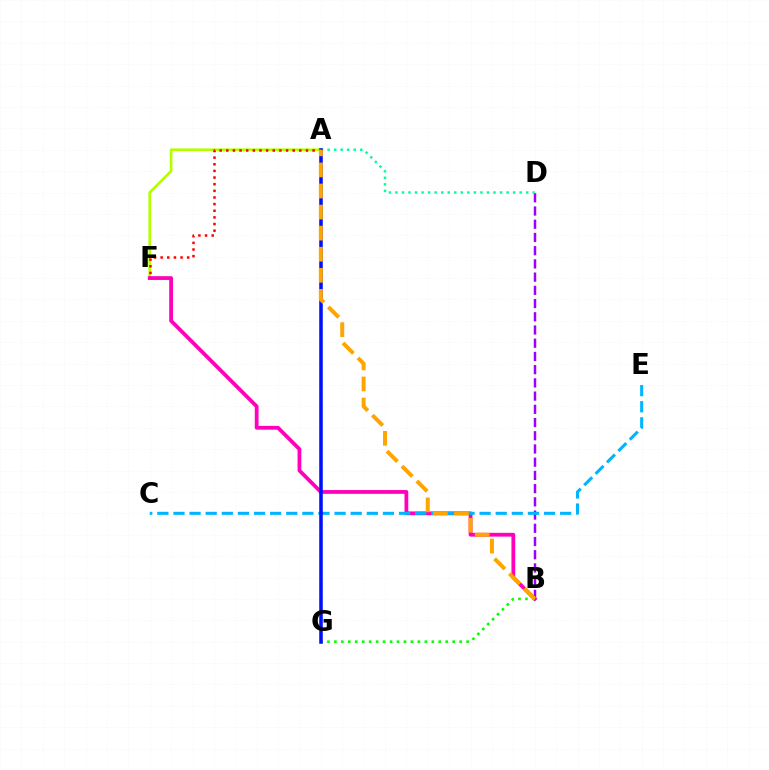{('A', 'F'): [{'color': '#b3ff00', 'line_style': 'solid', 'thickness': 1.93}, {'color': '#ff0000', 'line_style': 'dotted', 'thickness': 1.8}], ('B', 'F'): [{'color': '#ff00bd', 'line_style': 'solid', 'thickness': 2.72}], ('B', 'D'): [{'color': '#9b00ff', 'line_style': 'dashed', 'thickness': 1.8}], ('A', 'D'): [{'color': '#00ff9d', 'line_style': 'dotted', 'thickness': 1.78}], ('C', 'E'): [{'color': '#00b5ff', 'line_style': 'dashed', 'thickness': 2.19}], ('B', 'G'): [{'color': '#08ff00', 'line_style': 'dotted', 'thickness': 1.89}], ('A', 'G'): [{'color': '#0010ff', 'line_style': 'solid', 'thickness': 2.55}], ('A', 'B'): [{'color': '#ffa500', 'line_style': 'dashed', 'thickness': 2.86}]}